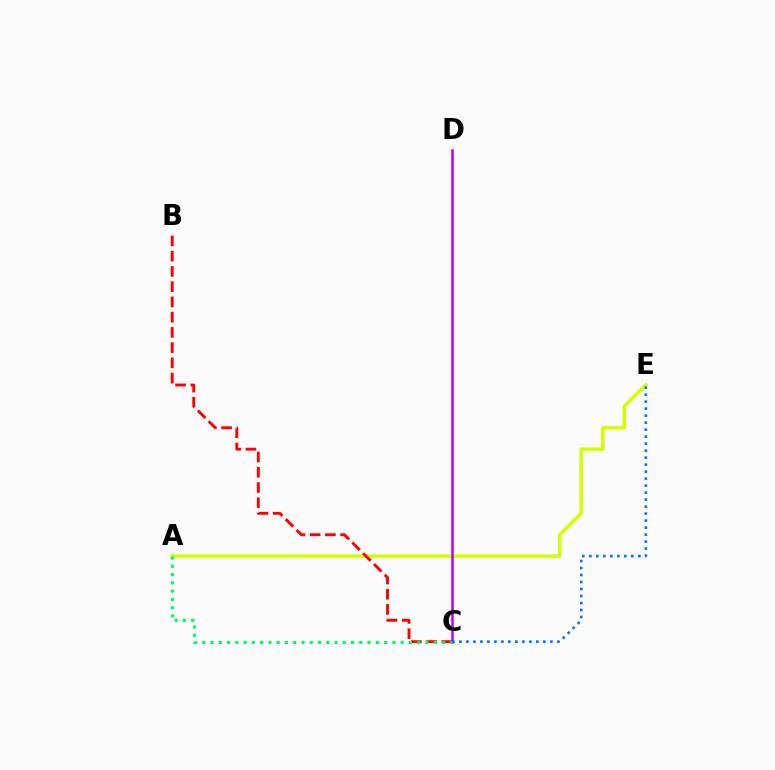{('A', 'E'): [{'color': '#d1ff00', 'line_style': 'solid', 'thickness': 2.51}], ('B', 'C'): [{'color': '#ff0000', 'line_style': 'dashed', 'thickness': 2.07}], ('C', 'D'): [{'color': '#b900ff', 'line_style': 'solid', 'thickness': 1.81}], ('A', 'C'): [{'color': '#00ff5c', 'line_style': 'dotted', 'thickness': 2.25}], ('C', 'E'): [{'color': '#0074ff', 'line_style': 'dotted', 'thickness': 1.9}]}